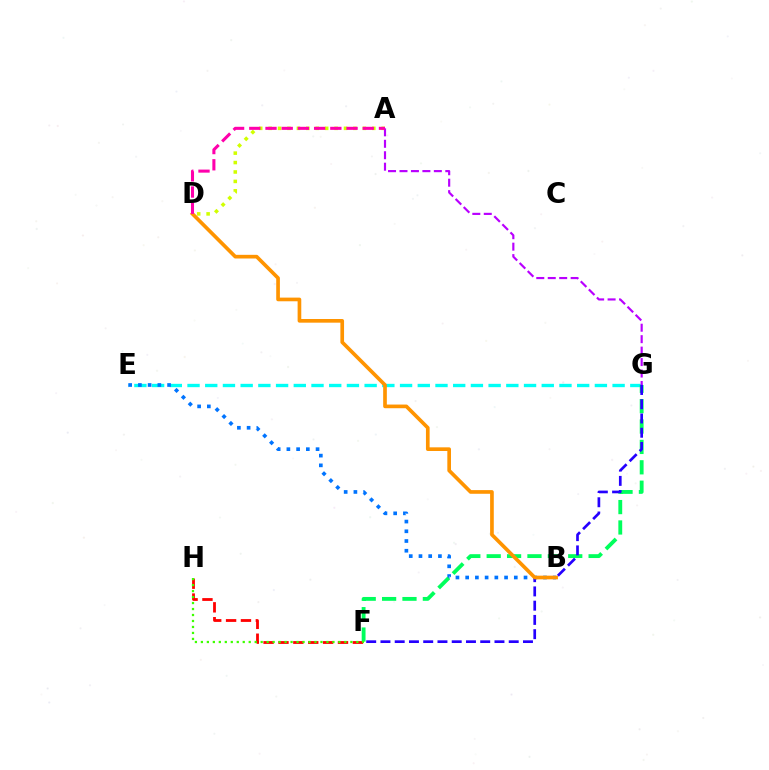{('A', 'D'): [{'color': '#d1ff00', 'line_style': 'dotted', 'thickness': 2.56}, {'color': '#ff00ac', 'line_style': 'dashed', 'thickness': 2.2}], ('F', 'H'): [{'color': '#ff0000', 'line_style': 'dashed', 'thickness': 2.02}, {'color': '#3dff00', 'line_style': 'dotted', 'thickness': 1.62}], ('E', 'G'): [{'color': '#00fff6', 'line_style': 'dashed', 'thickness': 2.41}], ('B', 'E'): [{'color': '#0074ff', 'line_style': 'dotted', 'thickness': 2.64}], ('A', 'G'): [{'color': '#b900ff', 'line_style': 'dashed', 'thickness': 1.56}], ('F', 'G'): [{'color': '#00ff5c', 'line_style': 'dashed', 'thickness': 2.77}, {'color': '#2500ff', 'line_style': 'dashed', 'thickness': 1.94}], ('B', 'D'): [{'color': '#ff9400', 'line_style': 'solid', 'thickness': 2.64}]}